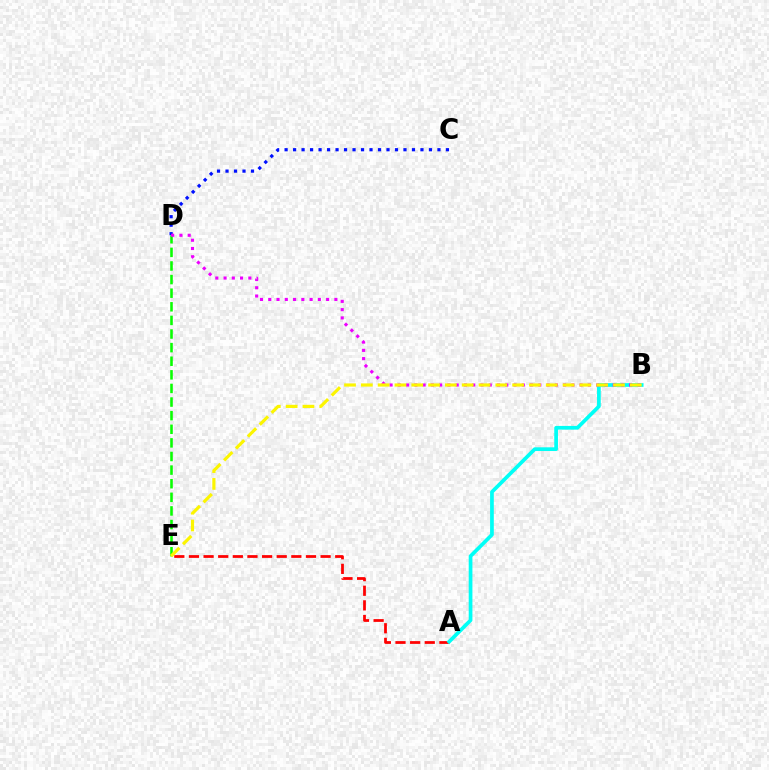{('D', 'E'): [{'color': '#08ff00', 'line_style': 'dashed', 'thickness': 1.85}], ('C', 'D'): [{'color': '#0010ff', 'line_style': 'dotted', 'thickness': 2.31}], ('A', 'E'): [{'color': '#ff0000', 'line_style': 'dashed', 'thickness': 1.99}], ('A', 'B'): [{'color': '#00fff6', 'line_style': 'solid', 'thickness': 2.67}], ('B', 'D'): [{'color': '#ee00ff', 'line_style': 'dotted', 'thickness': 2.25}], ('B', 'E'): [{'color': '#fcf500', 'line_style': 'dashed', 'thickness': 2.28}]}